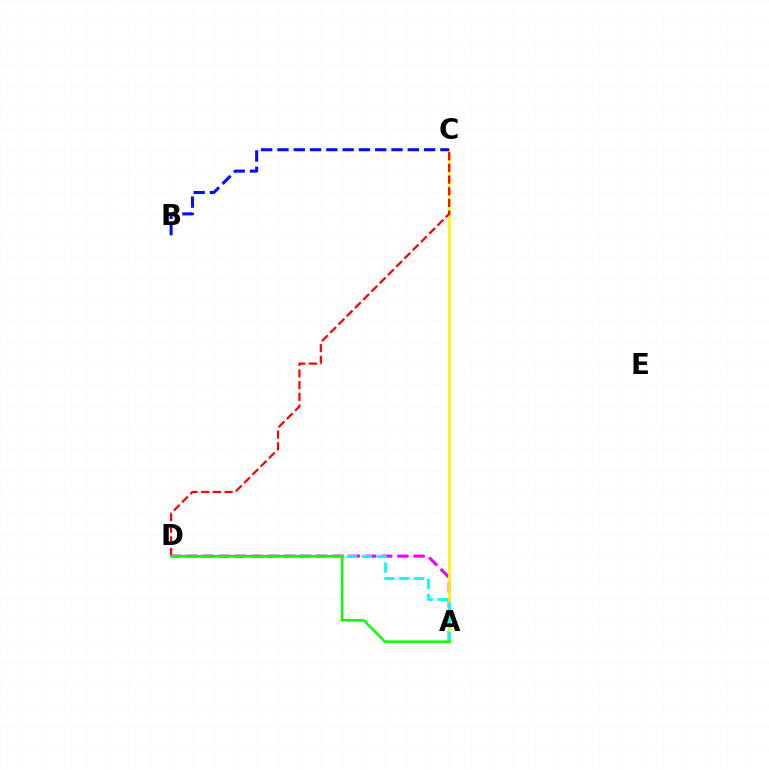{('A', 'D'): [{'color': '#ee00ff', 'line_style': 'dashed', 'thickness': 2.2}, {'color': '#00fff6', 'line_style': 'dashed', 'thickness': 2.02}, {'color': '#08ff00', 'line_style': 'solid', 'thickness': 1.79}], ('A', 'C'): [{'color': '#fcf500', 'line_style': 'solid', 'thickness': 1.91}], ('C', 'D'): [{'color': '#ff0000', 'line_style': 'dashed', 'thickness': 1.59}], ('B', 'C'): [{'color': '#0010ff', 'line_style': 'dashed', 'thickness': 2.21}]}